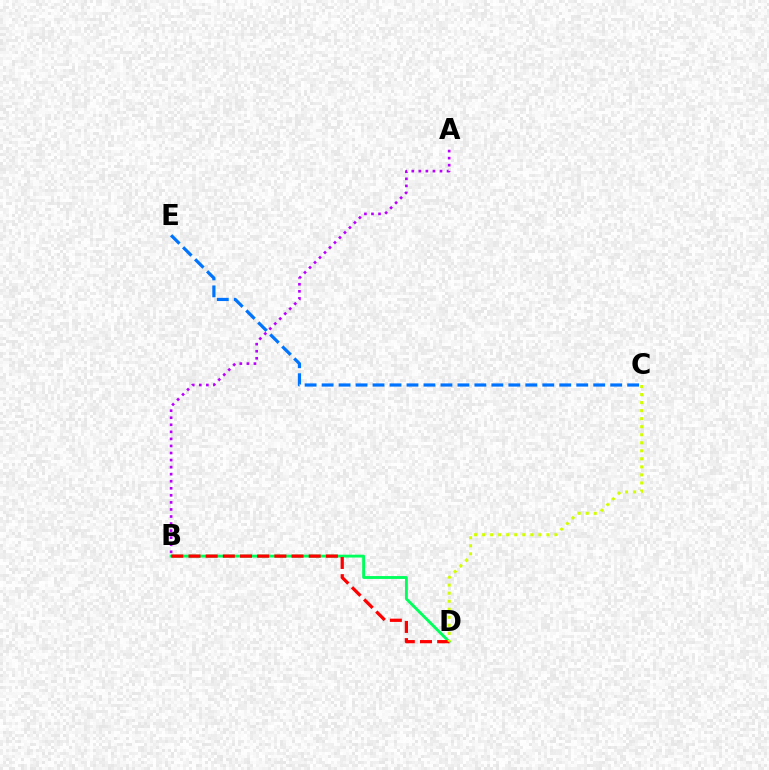{('C', 'E'): [{'color': '#0074ff', 'line_style': 'dashed', 'thickness': 2.31}], ('B', 'D'): [{'color': '#00ff5c', 'line_style': 'solid', 'thickness': 2.06}, {'color': '#ff0000', 'line_style': 'dashed', 'thickness': 2.33}], ('A', 'B'): [{'color': '#b900ff', 'line_style': 'dotted', 'thickness': 1.92}], ('C', 'D'): [{'color': '#d1ff00', 'line_style': 'dotted', 'thickness': 2.18}]}